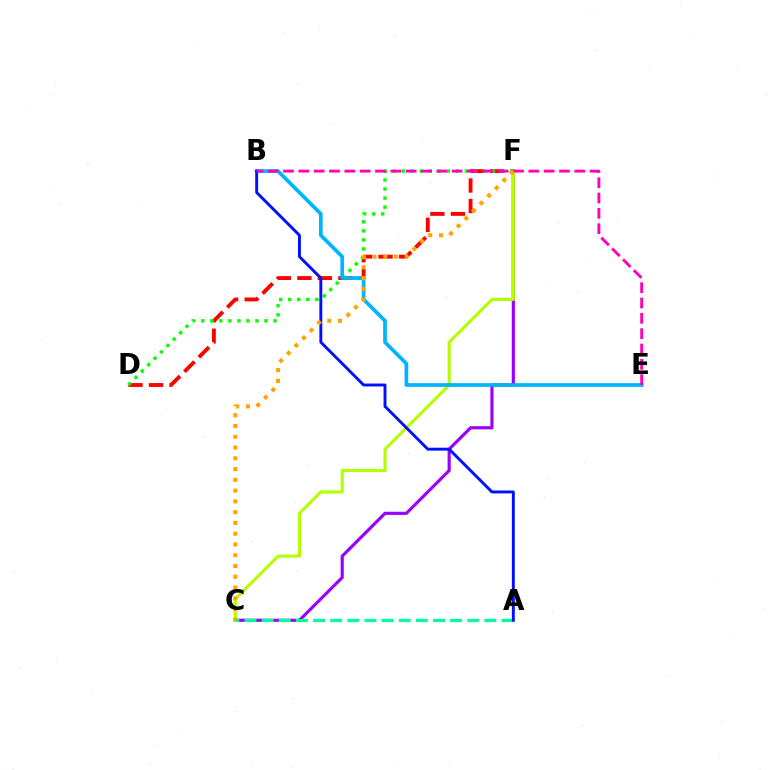{('C', 'F'): [{'color': '#9b00ff', 'line_style': 'solid', 'thickness': 2.27}, {'color': '#b3ff00', 'line_style': 'solid', 'thickness': 2.24}, {'color': '#ffa500', 'line_style': 'dotted', 'thickness': 2.93}], ('D', 'F'): [{'color': '#ff0000', 'line_style': 'dashed', 'thickness': 2.79}, {'color': '#08ff00', 'line_style': 'dotted', 'thickness': 2.45}], ('A', 'C'): [{'color': '#00ff9d', 'line_style': 'dashed', 'thickness': 2.33}], ('B', 'E'): [{'color': '#00b5ff', 'line_style': 'solid', 'thickness': 2.67}, {'color': '#ff00bd', 'line_style': 'dashed', 'thickness': 2.08}], ('A', 'B'): [{'color': '#0010ff', 'line_style': 'solid', 'thickness': 2.1}]}